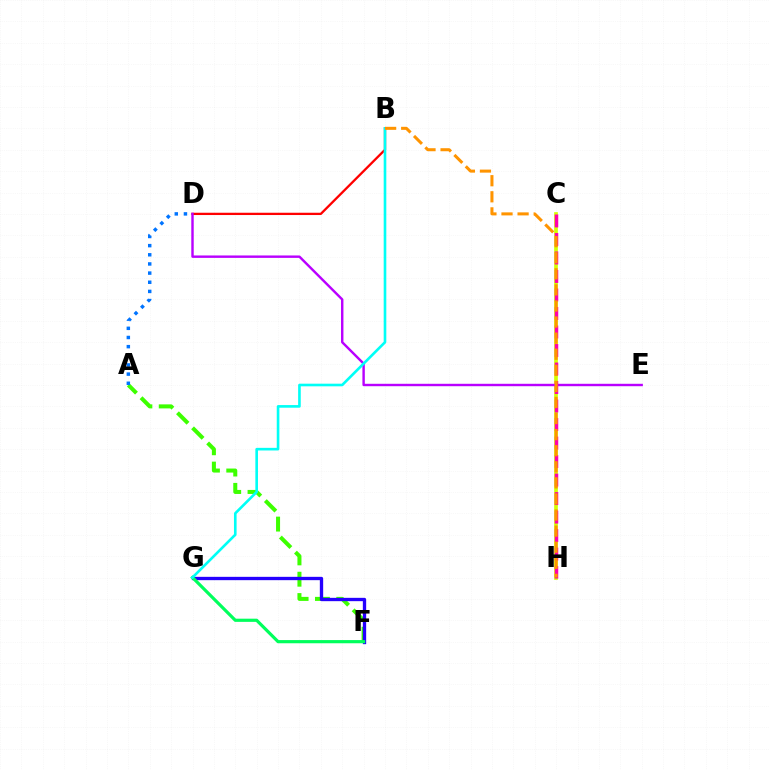{('B', 'D'): [{'color': '#ff0000', 'line_style': 'solid', 'thickness': 1.65}], ('C', 'H'): [{'color': '#d1ff00', 'line_style': 'solid', 'thickness': 2.66}, {'color': '#ff00ac', 'line_style': 'dashed', 'thickness': 2.51}], ('A', 'F'): [{'color': '#3dff00', 'line_style': 'dashed', 'thickness': 2.9}], ('F', 'G'): [{'color': '#2500ff', 'line_style': 'solid', 'thickness': 2.4}, {'color': '#00ff5c', 'line_style': 'solid', 'thickness': 2.29}], ('D', 'E'): [{'color': '#b900ff', 'line_style': 'solid', 'thickness': 1.74}], ('B', 'G'): [{'color': '#00fff6', 'line_style': 'solid', 'thickness': 1.89}], ('A', 'D'): [{'color': '#0074ff', 'line_style': 'dotted', 'thickness': 2.49}], ('B', 'H'): [{'color': '#ff9400', 'line_style': 'dashed', 'thickness': 2.18}]}